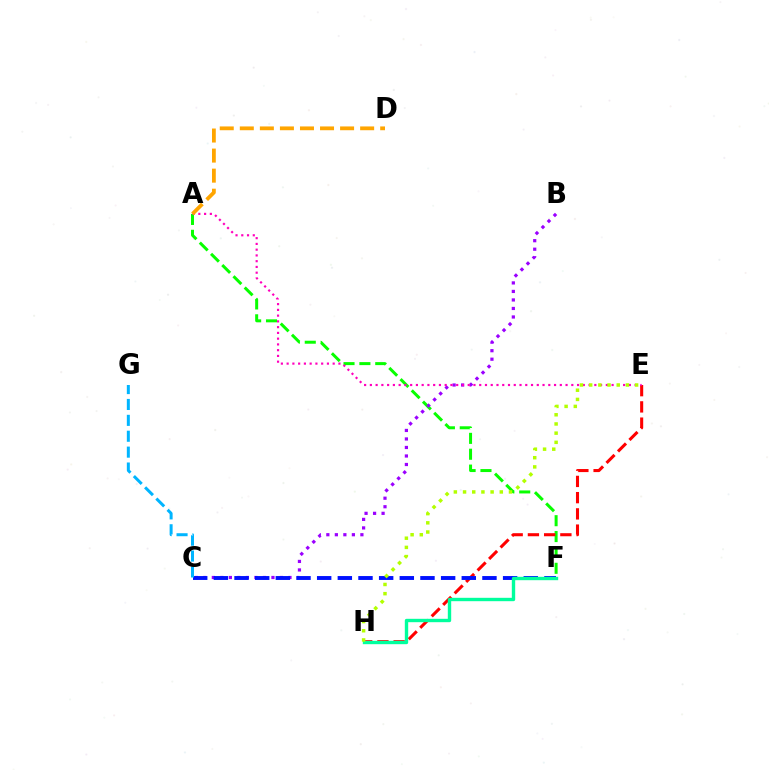{('A', 'F'): [{'color': '#08ff00', 'line_style': 'dashed', 'thickness': 2.16}], ('E', 'H'): [{'color': '#ff0000', 'line_style': 'dashed', 'thickness': 2.21}, {'color': '#b3ff00', 'line_style': 'dotted', 'thickness': 2.5}], ('B', 'C'): [{'color': '#9b00ff', 'line_style': 'dotted', 'thickness': 2.31}], ('C', 'F'): [{'color': '#0010ff', 'line_style': 'dashed', 'thickness': 2.81}], ('A', 'E'): [{'color': '#ff00bd', 'line_style': 'dotted', 'thickness': 1.56}], ('F', 'H'): [{'color': '#00ff9d', 'line_style': 'solid', 'thickness': 2.43}], ('A', 'D'): [{'color': '#ffa500', 'line_style': 'dashed', 'thickness': 2.72}], ('C', 'G'): [{'color': '#00b5ff', 'line_style': 'dashed', 'thickness': 2.16}]}